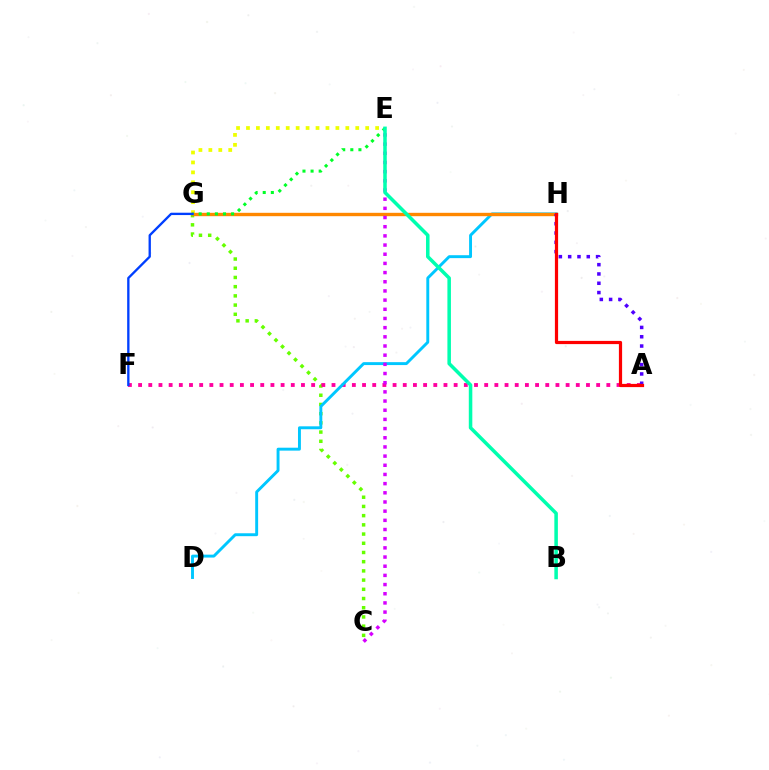{('C', 'G'): [{'color': '#66ff00', 'line_style': 'dotted', 'thickness': 2.5}], ('E', 'G'): [{'color': '#eeff00', 'line_style': 'dotted', 'thickness': 2.7}, {'color': '#00ff27', 'line_style': 'dotted', 'thickness': 2.2}], ('A', 'F'): [{'color': '#ff00a0', 'line_style': 'dotted', 'thickness': 2.77}], ('D', 'H'): [{'color': '#00c7ff', 'line_style': 'solid', 'thickness': 2.1}], ('G', 'H'): [{'color': '#ff8800', 'line_style': 'solid', 'thickness': 2.43}], ('A', 'H'): [{'color': '#4f00ff', 'line_style': 'dotted', 'thickness': 2.53}, {'color': '#ff0000', 'line_style': 'solid', 'thickness': 2.31}], ('C', 'E'): [{'color': '#d600ff', 'line_style': 'dotted', 'thickness': 2.49}], ('F', 'G'): [{'color': '#003fff', 'line_style': 'solid', 'thickness': 1.68}], ('B', 'E'): [{'color': '#00ffaf', 'line_style': 'solid', 'thickness': 2.54}]}